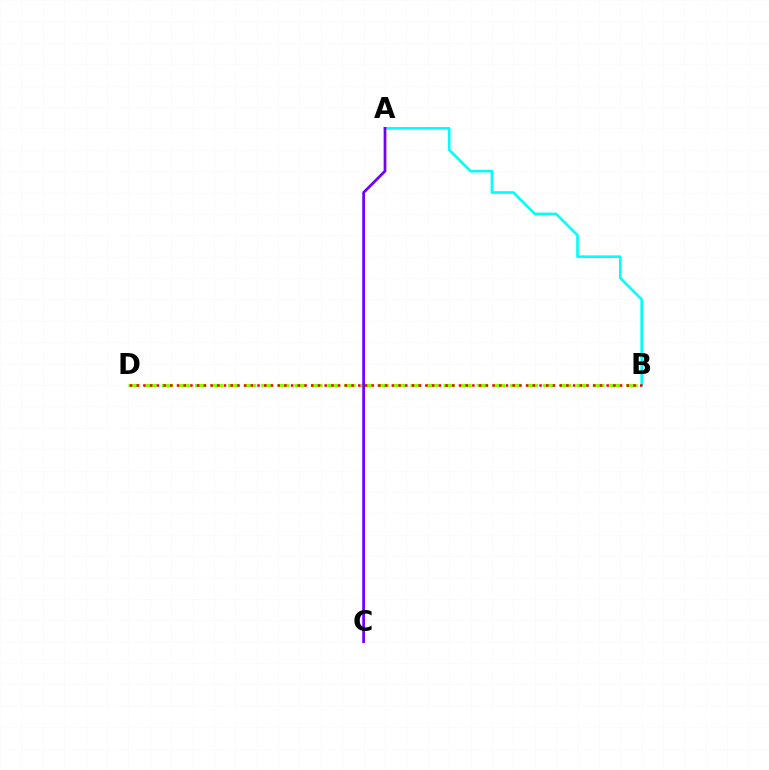{('A', 'B'): [{'color': '#00fff6', 'line_style': 'solid', 'thickness': 1.89}], ('B', 'D'): [{'color': '#84ff00', 'line_style': 'dashed', 'thickness': 2.25}, {'color': '#ff0000', 'line_style': 'dotted', 'thickness': 1.82}], ('A', 'C'): [{'color': '#7200ff', 'line_style': 'solid', 'thickness': 1.97}]}